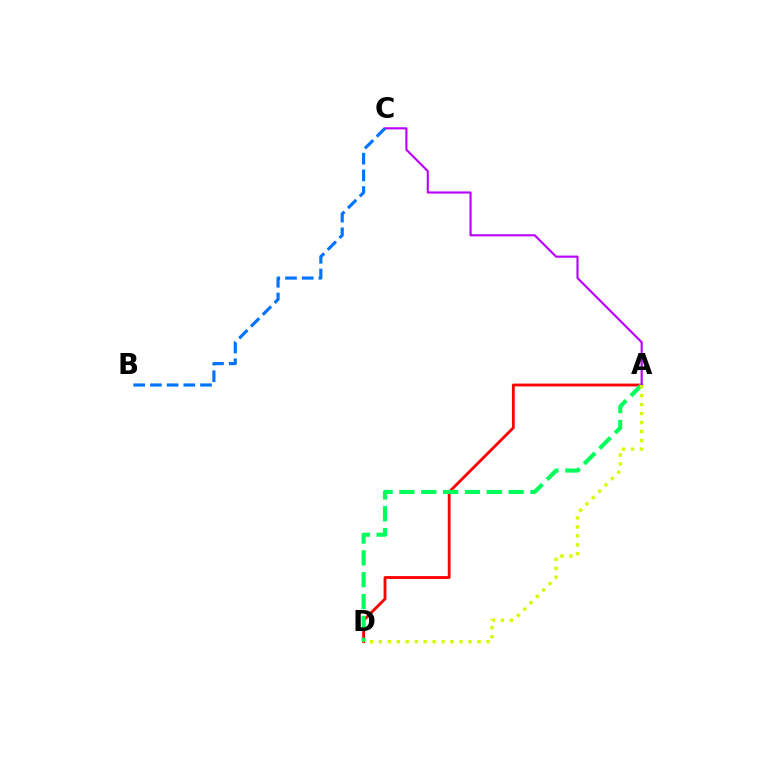{('A', 'D'): [{'color': '#ff0000', 'line_style': 'solid', 'thickness': 2.03}, {'color': '#00ff5c', 'line_style': 'dashed', 'thickness': 2.97}, {'color': '#d1ff00', 'line_style': 'dotted', 'thickness': 2.44}], ('A', 'C'): [{'color': '#b900ff', 'line_style': 'solid', 'thickness': 1.54}], ('B', 'C'): [{'color': '#0074ff', 'line_style': 'dashed', 'thickness': 2.27}]}